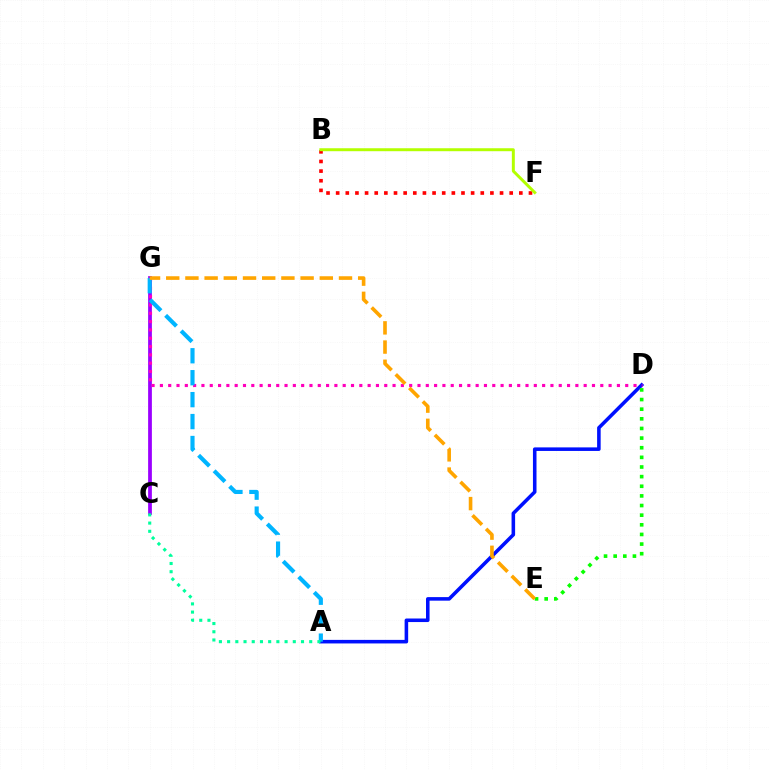{('C', 'G'): [{'color': '#9b00ff', 'line_style': 'solid', 'thickness': 2.71}], ('B', 'F'): [{'color': '#ff0000', 'line_style': 'dotted', 'thickness': 2.62}, {'color': '#b3ff00', 'line_style': 'solid', 'thickness': 2.13}], ('A', 'D'): [{'color': '#0010ff', 'line_style': 'solid', 'thickness': 2.56}], ('D', 'E'): [{'color': '#08ff00', 'line_style': 'dotted', 'thickness': 2.62}], ('D', 'G'): [{'color': '#ff00bd', 'line_style': 'dotted', 'thickness': 2.26}], ('A', 'G'): [{'color': '#00b5ff', 'line_style': 'dashed', 'thickness': 2.98}], ('A', 'C'): [{'color': '#00ff9d', 'line_style': 'dotted', 'thickness': 2.23}], ('E', 'G'): [{'color': '#ffa500', 'line_style': 'dashed', 'thickness': 2.61}]}